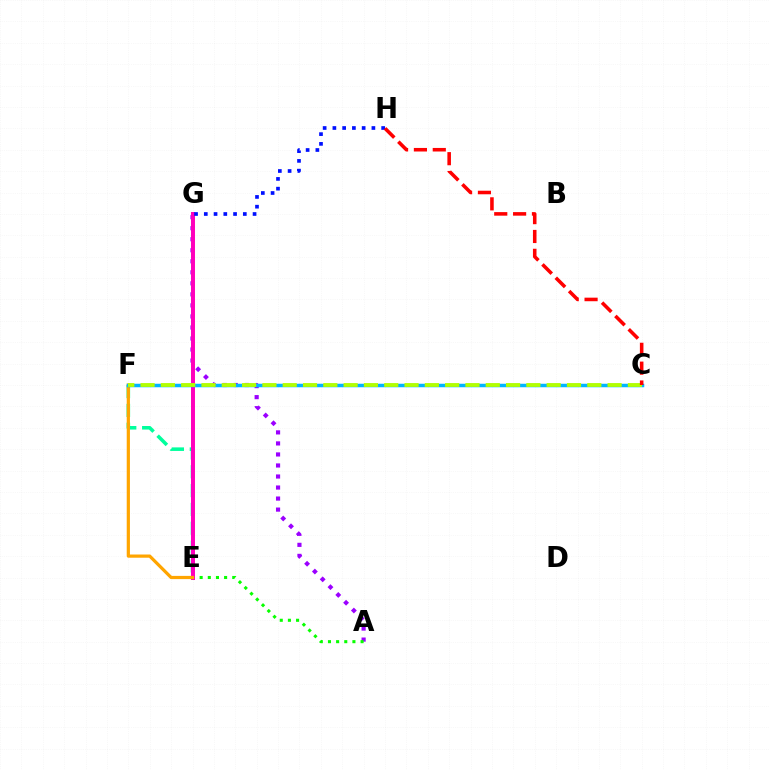{('E', 'F'): [{'color': '#00ff9d', 'line_style': 'dashed', 'thickness': 2.56}, {'color': '#ffa500', 'line_style': 'solid', 'thickness': 2.32}], ('A', 'G'): [{'color': '#9b00ff', 'line_style': 'dotted', 'thickness': 3.0}], ('A', 'E'): [{'color': '#08ff00', 'line_style': 'dotted', 'thickness': 2.21}], ('E', 'G'): [{'color': '#ff00bd', 'line_style': 'solid', 'thickness': 2.86}], ('C', 'F'): [{'color': '#00b5ff', 'line_style': 'solid', 'thickness': 2.52}, {'color': '#b3ff00', 'line_style': 'dashed', 'thickness': 2.76}], ('G', 'H'): [{'color': '#0010ff', 'line_style': 'dotted', 'thickness': 2.65}], ('C', 'H'): [{'color': '#ff0000', 'line_style': 'dashed', 'thickness': 2.56}]}